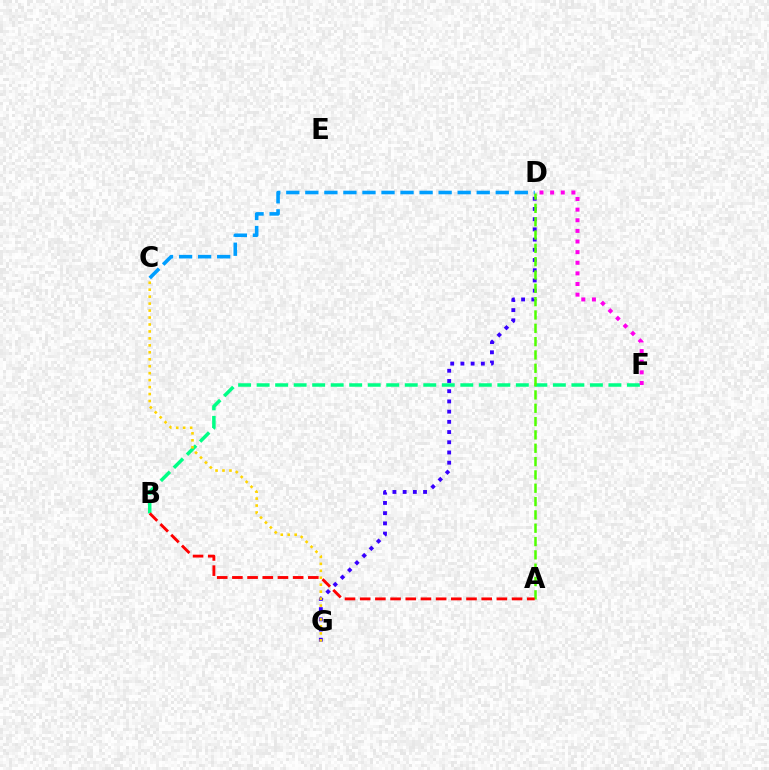{('B', 'F'): [{'color': '#00ff86', 'line_style': 'dashed', 'thickness': 2.52}], ('D', 'G'): [{'color': '#3700ff', 'line_style': 'dotted', 'thickness': 2.77}], ('D', 'F'): [{'color': '#ff00ed', 'line_style': 'dotted', 'thickness': 2.89}], ('A', 'D'): [{'color': '#4fff00', 'line_style': 'dashed', 'thickness': 1.81}], ('C', 'G'): [{'color': '#ffd500', 'line_style': 'dotted', 'thickness': 1.89}], ('C', 'D'): [{'color': '#009eff', 'line_style': 'dashed', 'thickness': 2.59}], ('A', 'B'): [{'color': '#ff0000', 'line_style': 'dashed', 'thickness': 2.06}]}